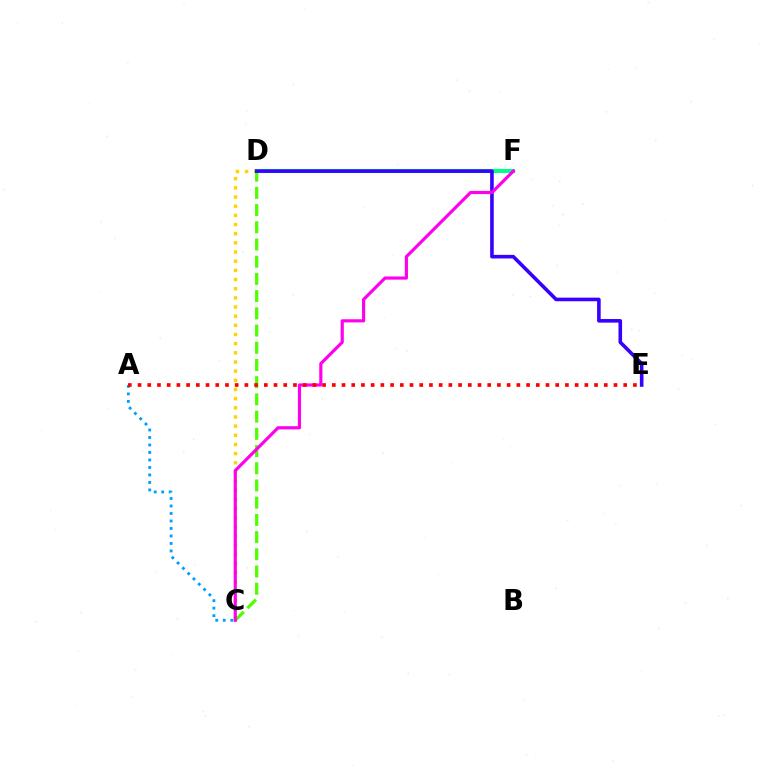{('A', 'C'): [{'color': '#009eff', 'line_style': 'dotted', 'thickness': 2.04}], ('D', 'F'): [{'color': '#00ff86', 'line_style': 'solid', 'thickness': 2.95}], ('C', 'D'): [{'color': '#ffd500', 'line_style': 'dotted', 'thickness': 2.49}, {'color': '#4fff00', 'line_style': 'dashed', 'thickness': 2.34}], ('D', 'E'): [{'color': '#3700ff', 'line_style': 'solid', 'thickness': 2.59}], ('C', 'F'): [{'color': '#ff00ed', 'line_style': 'solid', 'thickness': 2.28}], ('A', 'E'): [{'color': '#ff0000', 'line_style': 'dotted', 'thickness': 2.64}]}